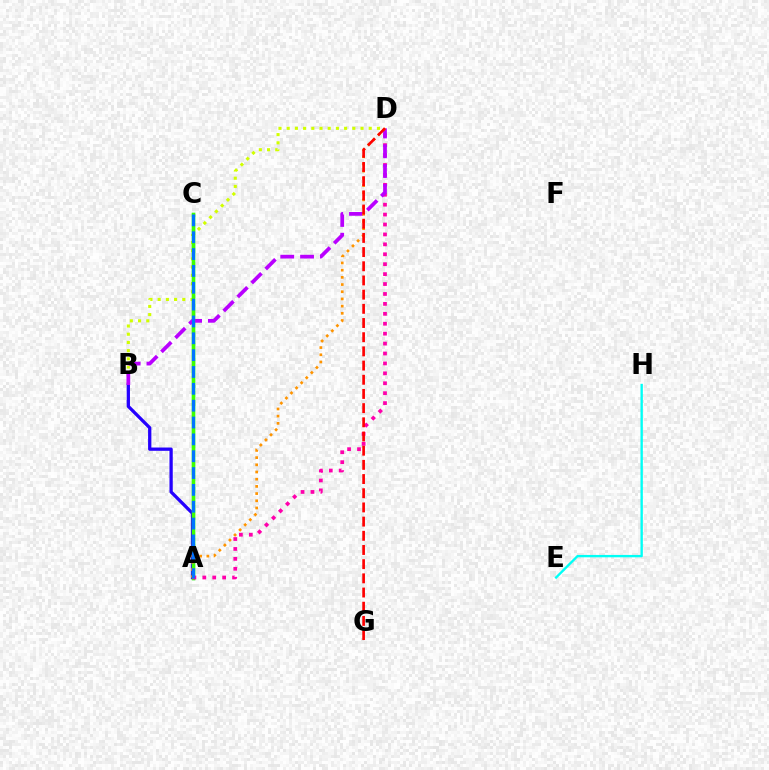{('A', 'C'): [{'color': '#00ff5c', 'line_style': 'solid', 'thickness': 2.32}, {'color': '#3dff00', 'line_style': 'solid', 'thickness': 2.5}, {'color': '#0074ff', 'line_style': 'dashed', 'thickness': 2.29}], ('B', 'D'): [{'color': '#d1ff00', 'line_style': 'dotted', 'thickness': 2.23}, {'color': '#b900ff', 'line_style': 'dashed', 'thickness': 2.69}], ('A', 'B'): [{'color': '#2500ff', 'line_style': 'solid', 'thickness': 2.36}], ('A', 'D'): [{'color': '#ff00ac', 'line_style': 'dotted', 'thickness': 2.7}, {'color': '#ff9400', 'line_style': 'dotted', 'thickness': 1.95}], ('E', 'H'): [{'color': '#00fff6', 'line_style': 'solid', 'thickness': 1.7}], ('D', 'G'): [{'color': '#ff0000', 'line_style': 'dashed', 'thickness': 1.93}]}